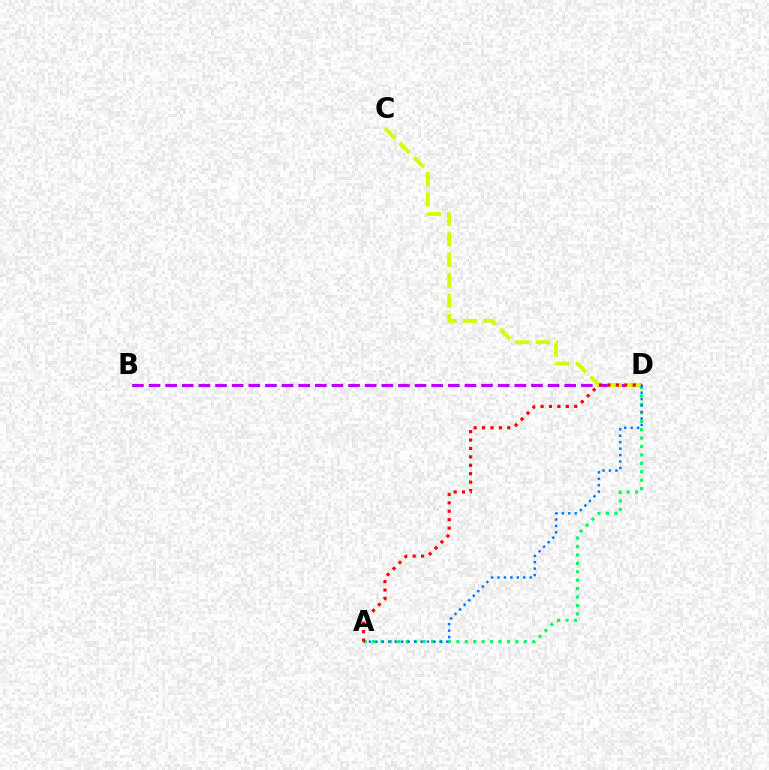{('A', 'D'): [{'color': '#00ff5c', 'line_style': 'dotted', 'thickness': 2.29}, {'color': '#0074ff', 'line_style': 'dotted', 'thickness': 1.75}, {'color': '#ff0000', 'line_style': 'dotted', 'thickness': 2.29}], ('B', 'D'): [{'color': '#b900ff', 'line_style': 'dashed', 'thickness': 2.26}], ('C', 'D'): [{'color': '#d1ff00', 'line_style': 'dashed', 'thickness': 2.78}]}